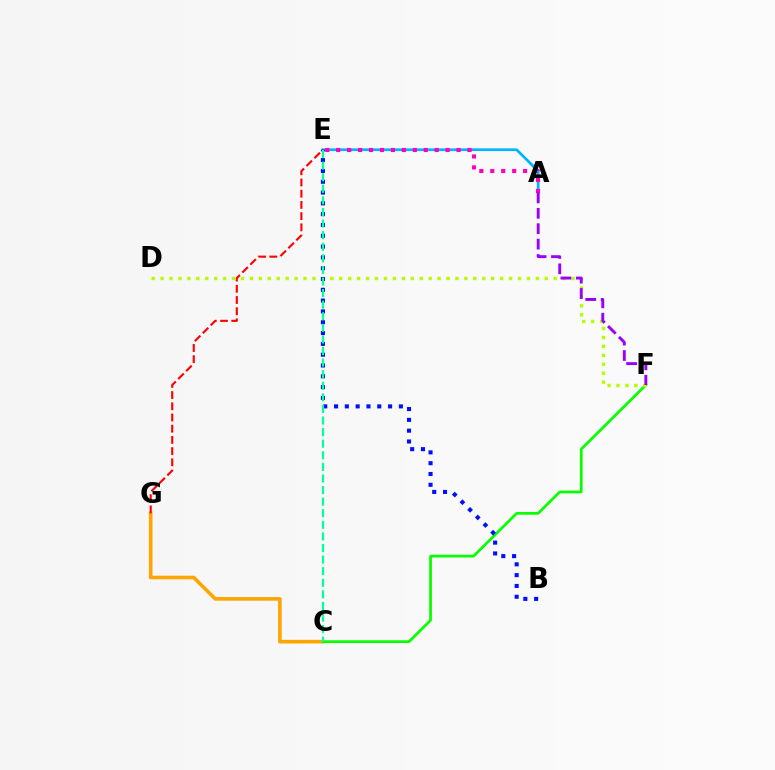{('A', 'E'): [{'color': '#00b5ff', 'line_style': 'solid', 'thickness': 1.96}, {'color': '#ff00bd', 'line_style': 'dotted', 'thickness': 2.97}], ('C', 'G'): [{'color': '#ffa500', 'line_style': 'solid', 'thickness': 2.6}], ('C', 'F'): [{'color': '#08ff00', 'line_style': 'solid', 'thickness': 1.96}], ('E', 'G'): [{'color': '#ff0000', 'line_style': 'dashed', 'thickness': 1.52}], ('D', 'F'): [{'color': '#b3ff00', 'line_style': 'dotted', 'thickness': 2.43}], ('B', 'E'): [{'color': '#0010ff', 'line_style': 'dotted', 'thickness': 2.94}], ('C', 'E'): [{'color': '#00ff9d', 'line_style': 'dashed', 'thickness': 1.57}], ('A', 'F'): [{'color': '#9b00ff', 'line_style': 'dashed', 'thickness': 2.09}]}